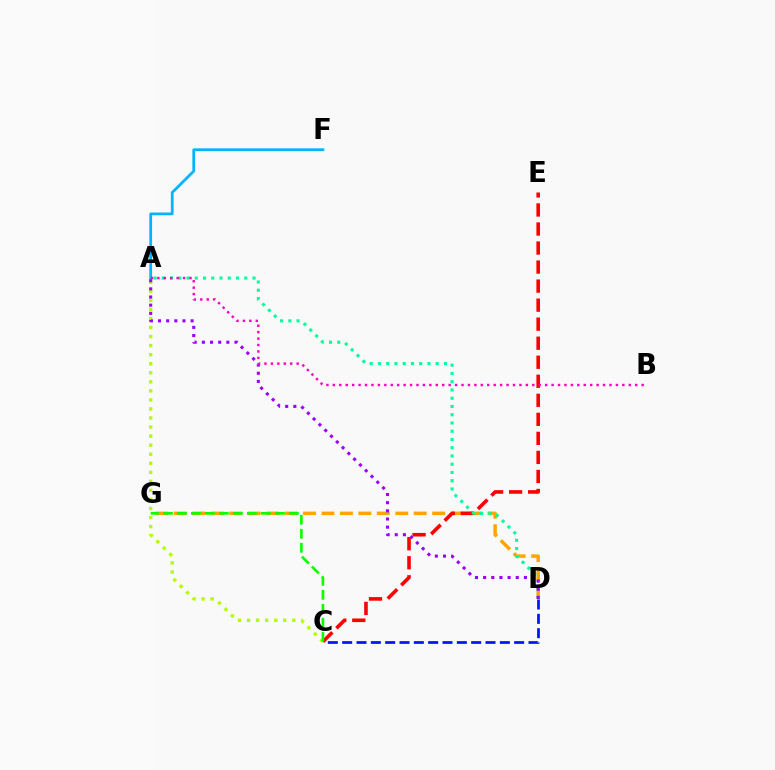{('C', 'D'): [{'color': '#0010ff', 'line_style': 'dashed', 'thickness': 1.95}], ('D', 'G'): [{'color': '#ffa500', 'line_style': 'dashed', 'thickness': 2.51}], ('A', 'C'): [{'color': '#b3ff00', 'line_style': 'dotted', 'thickness': 2.46}], ('C', 'E'): [{'color': '#ff0000', 'line_style': 'dashed', 'thickness': 2.59}], ('C', 'G'): [{'color': '#08ff00', 'line_style': 'dashed', 'thickness': 1.9}], ('A', 'F'): [{'color': '#00b5ff', 'line_style': 'solid', 'thickness': 1.99}], ('A', 'D'): [{'color': '#00ff9d', 'line_style': 'dotted', 'thickness': 2.24}, {'color': '#9b00ff', 'line_style': 'dotted', 'thickness': 2.22}], ('A', 'B'): [{'color': '#ff00bd', 'line_style': 'dotted', 'thickness': 1.75}]}